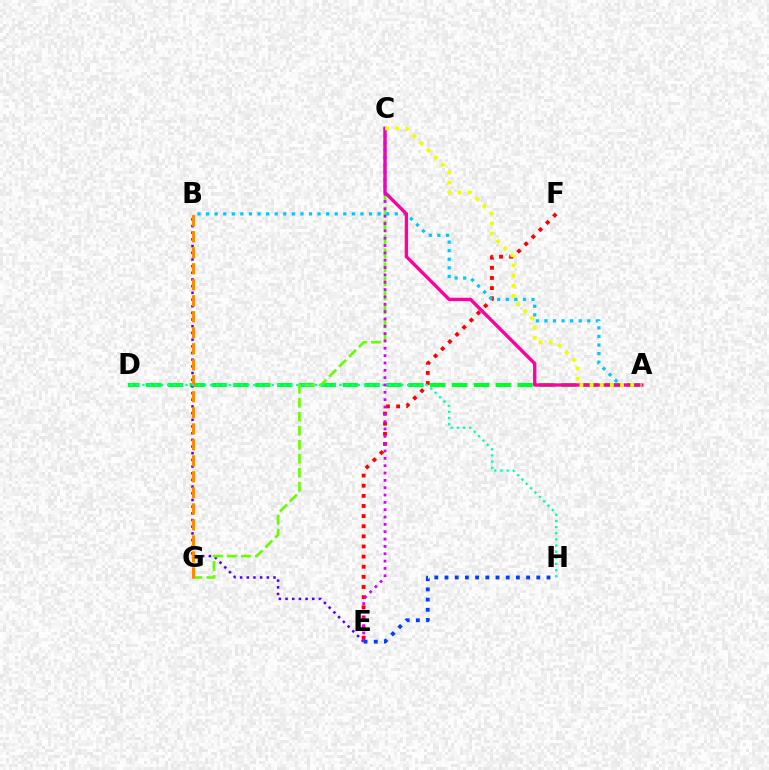{('A', 'D'): [{'color': '#00ff27', 'line_style': 'dashed', 'thickness': 2.97}], ('E', 'F'): [{'color': '#ff0000', 'line_style': 'dotted', 'thickness': 2.75}], ('B', 'E'): [{'color': '#4f00ff', 'line_style': 'dotted', 'thickness': 1.82}], ('C', 'G'): [{'color': '#66ff00', 'line_style': 'dashed', 'thickness': 1.9}], ('A', 'B'): [{'color': '#00c7ff', 'line_style': 'dotted', 'thickness': 2.33}], ('B', 'G'): [{'color': '#ff8800', 'line_style': 'dashed', 'thickness': 2.17}], ('A', 'C'): [{'color': '#ff00a0', 'line_style': 'solid', 'thickness': 2.41}, {'color': '#eeff00', 'line_style': 'dotted', 'thickness': 2.76}], ('D', 'H'): [{'color': '#00ffaf', 'line_style': 'dotted', 'thickness': 1.67}], ('C', 'E'): [{'color': '#d600ff', 'line_style': 'dotted', 'thickness': 1.99}], ('E', 'H'): [{'color': '#003fff', 'line_style': 'dotted', 'thickness': 2.77}]}